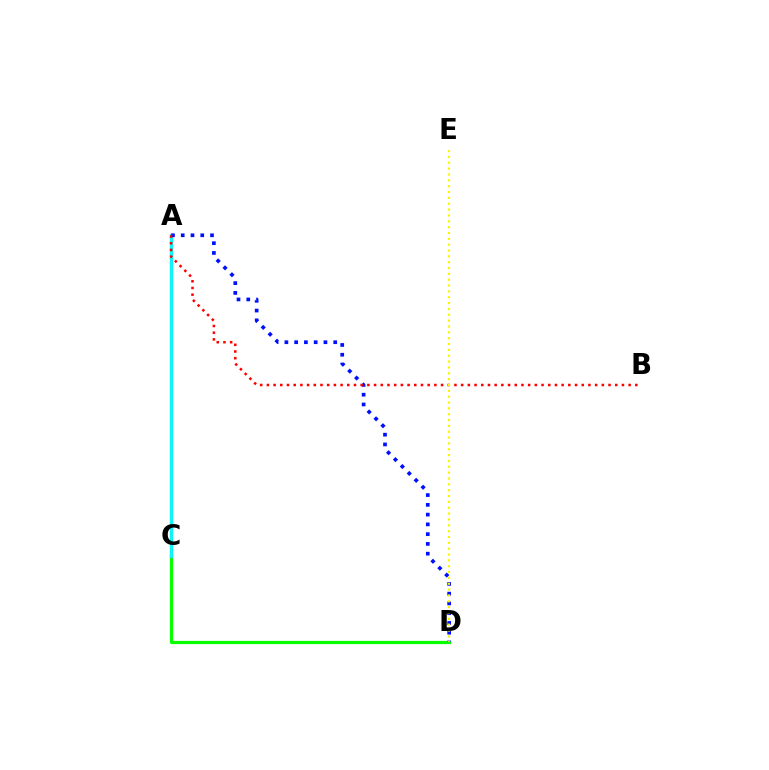{('C', 'D'): [{'color': '#08ff00', 'line_style': 'solid', 'thickness': 2.31}], ('A', 'C'): [{'color': '#ee00ff', 'line_style': 'solid', 'thickness': 2.32}, {'color': '#00fff6', 'line_style': 'solid', 'thickness': 2.09}], ('A', 'D'): [{'color': '#0010ff', 'line_style': 'dotted', 'thickness': 2.65}], ('A', 'B'): [{'color': '#ff0000', 'line_style': 'dotted', 'thickness': 1.82}], ('D', 'E'): [{'color': '#fcf500', 'line_style': 'dotted', 'thickness': 1.59}]}